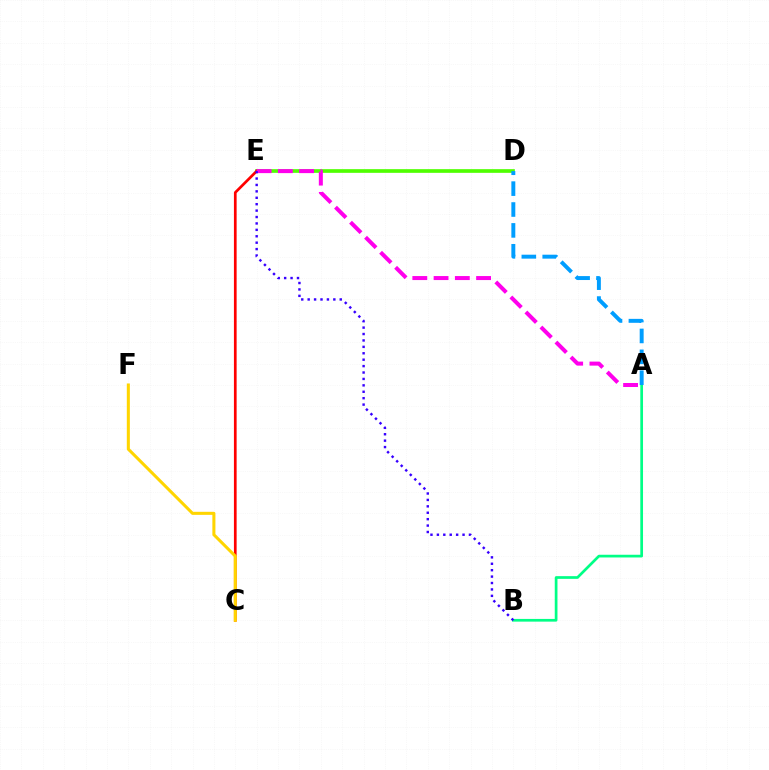{('D', 'E'): [{'color': '#4fff00', 'line_style': 'solid', 'thickness': 2.65}], ('C', 'E'): [{'color': '#ff0000', 'line_style': 'solid', 'thickness': 1.95}], ('A', 'E'): [{'color': '#ff00ed', 'line_style': 'dashed', 'thickness': 2.89}], ('C', 'F'): [{'color': '#ffd500', 'line_style': 'solid', 'thickness': 2.2}], ('A', 'B'): [{'color': '#00ff86', 'line_style': 'solid', 'thickness': 1.95}], ('A', 'D'): [{'color': '#009eff', 'line_style': 'dashed', 'thickness': 2.84}], ('B', 'E'): [{'color': '#3700ff', 'line_style': 'dotted', 'thickness': 1.74}]}